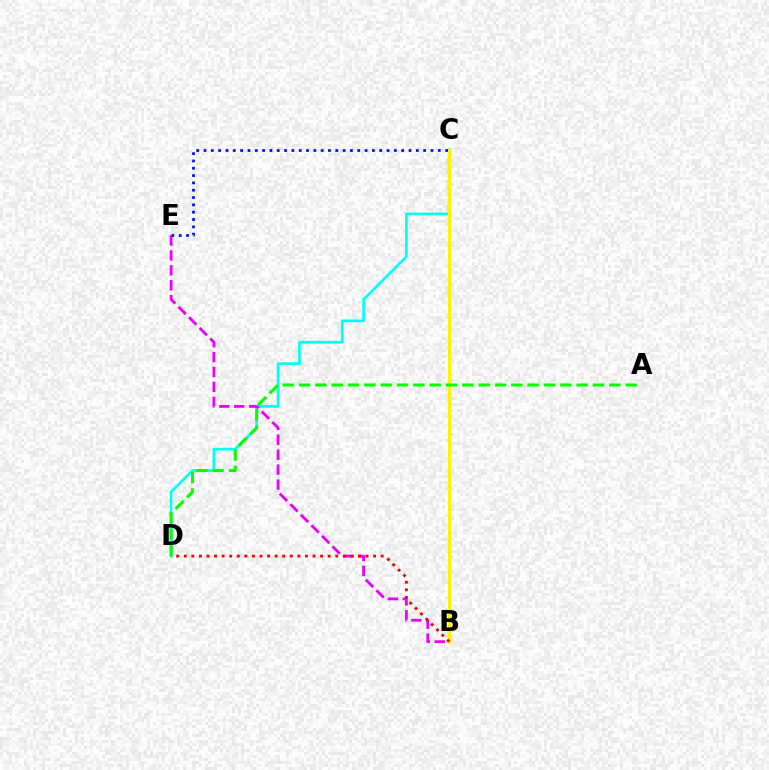{('C', 'D'): [{'color': '#00fff6', 'line_style': 'solid', 'thickness': 1.93}], ('B', 'E'): [{'color': '#ee00ff', 'line_style': 'dashed', 'thickness': 2.03}], ('B', 'C'): [{'color': '#fcf500', 'line_style': 'solid', 'thickness': 2.26}], ('B', 'D'): [{'color': '#ff0000', 'line_style': 'dotted', 'thickness': 2.06}], ('A', 'D'): [{'color': '#08ff00', 'line_style': 'dashed', 'thickness': 2.22}], ('C', 'E'): [{'color': '#0010ff', 'line_style': 'dotted', 'thickness': 1.99}]}